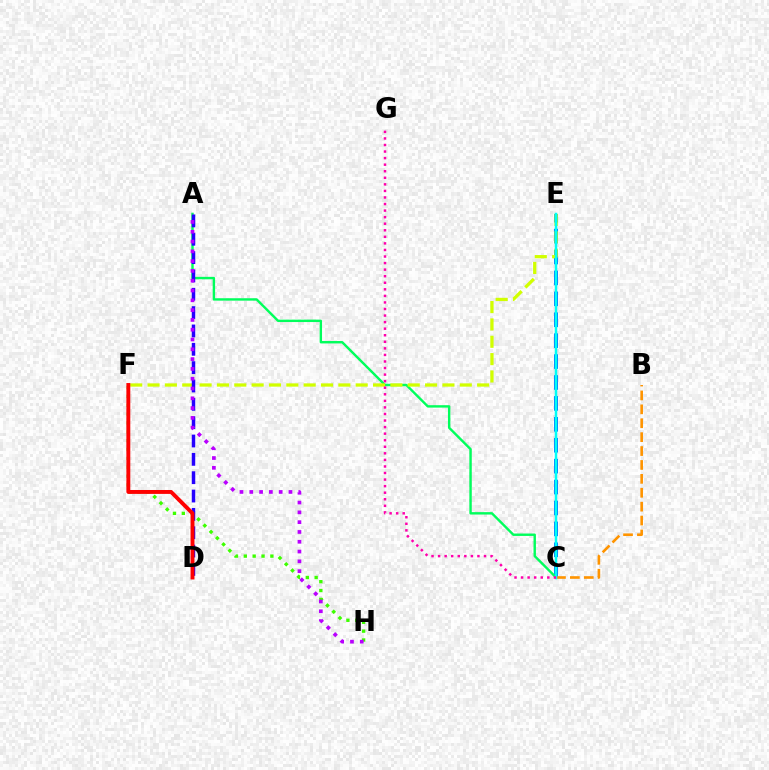{('C', 'E'): [{'color': '#0074ff', 'line_style': 'dashed', 'thickness': 2.84}, {'color': '#00fff6', 'line_style': 'solid', 'thickness': 1.78}], ('A', 'C'): [{'color': '#00ff5c', 'line_style': 'solid', 'thickness': 1.74}], ('B', 'C'): [{'color': '#ff9400', 'line_style': 'dashed', 'thickness': 1.89}], ('F', 'H'): [{'color': '#3dff00', 'line_style': 'dotted', 'thickness': 2.41}], ('E', 'F'): [{'color': '#d1ff00', 'line_style': 'dashed', 'thickness': 2.36}], ('A', 'D'): [{'color': '#2500ff', 'line_style': 'dashed', 'thickness': 2.49}], ('D', 'F'): [{'color': '#ff0000', 'line_style': 'solid', 'thickness': 2.82}], ('A', 'H'): [{'color': '#b900ff', 'line_style': 'dotted', 'thickness': 2.66}], ('C', 'G'): [{'color': '#ff00ac', 'line_style': 'dotted', 'thickness': 1.78}]}